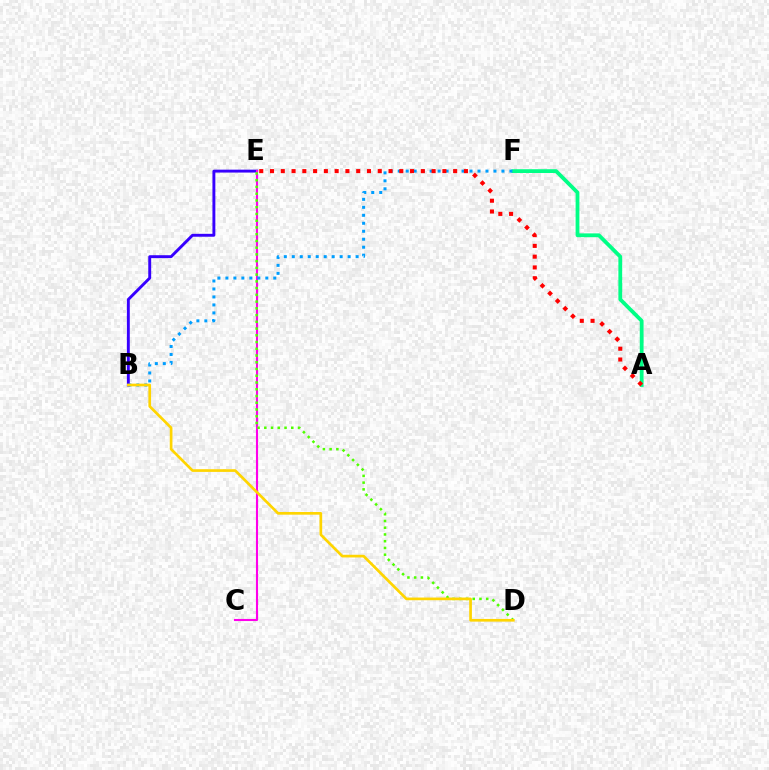{('B', 'E'): [{'color': '#3700ff', 'line_style': 'solid', 'thickness': 2.09}], ('C', 'E'): [{'color': '#ff00ed', 'line_style': 'solid', 'thickness': 1.51}], ('D', 'E'): [{'color': '#4fff00', 'line_style': 'dotted', 'thickness': 1.83}], ('A', 'F'): [{'color': '#00ff86', 'line_style': 'solid', 'thickness': 2.73}], ('B', 'F'): [{'color': '#009eff', 'line_style': 'dotted', 'thickness': 2.17}], ('A', 'E'): [{'color': '#ff0000', 'line_style': 'dotted', 'thickness': 2.93}], ('B', 'D'): [{'color': '#ffd500', 'line_style': 'solid', 'thickness': 1.93}]}